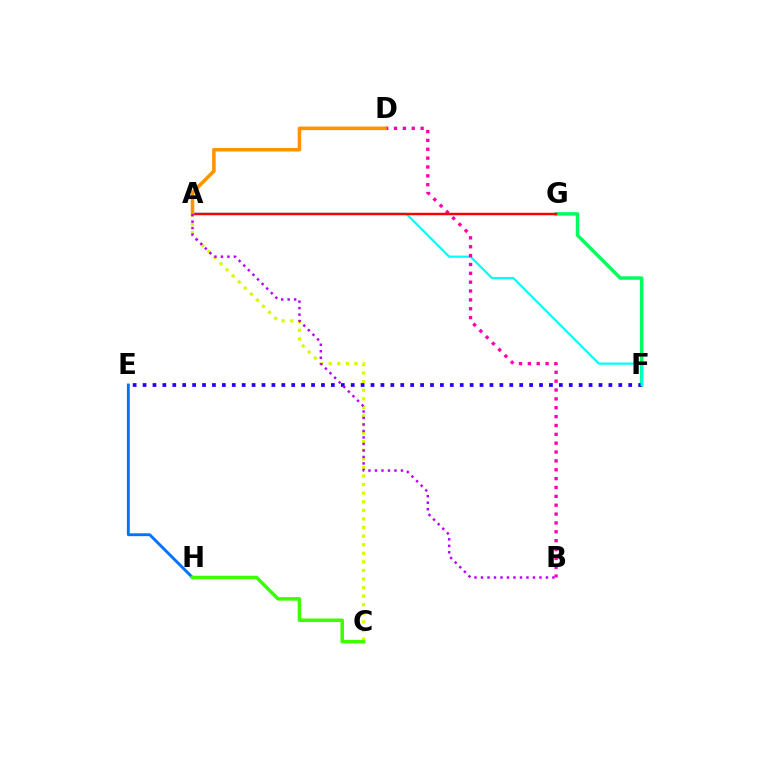{('A', 'C'): [{'color': '#d1ff00', 'line_style': 'dotted', 'thickness': 2.33}], ('F', 'G'): [{'color': '#00ff5c', 'line_style': 'solid', 'thickness': 2.48}], ('E', 'F'): [{'color': '#2500ff', 'line_style': 'dotted', 'thickness': 2.69}], ('A', 'F'): [{'color': '#00fff6', 'line_style': 'solid', 'thickness': 1.59}], ('B', 'D'): [{'color': '#ff00ac', 'line_style': 'dotted', 'thickness': 2.41}], ('E', 'H'): [{'color': '#0074ff', 'line_style': 'solid', 'thickness': 2.08}], ('A', 'G'): [{'color': '#ff0000', 'line_style': 'solid', 'thickness': 1.76}], ('A', 'D'): [{'color': '#ff9400', 'line_style': 'solid', 'thickness': 2.57}], ('C', 'H'): [{'color': '#3dff00', 'line_style': 'solid', 'thickness': 2.54}], ('A', 'B'): [{'color': '#b900ff', 'line_style': 'dotted', 'thickness': 1.76}]}